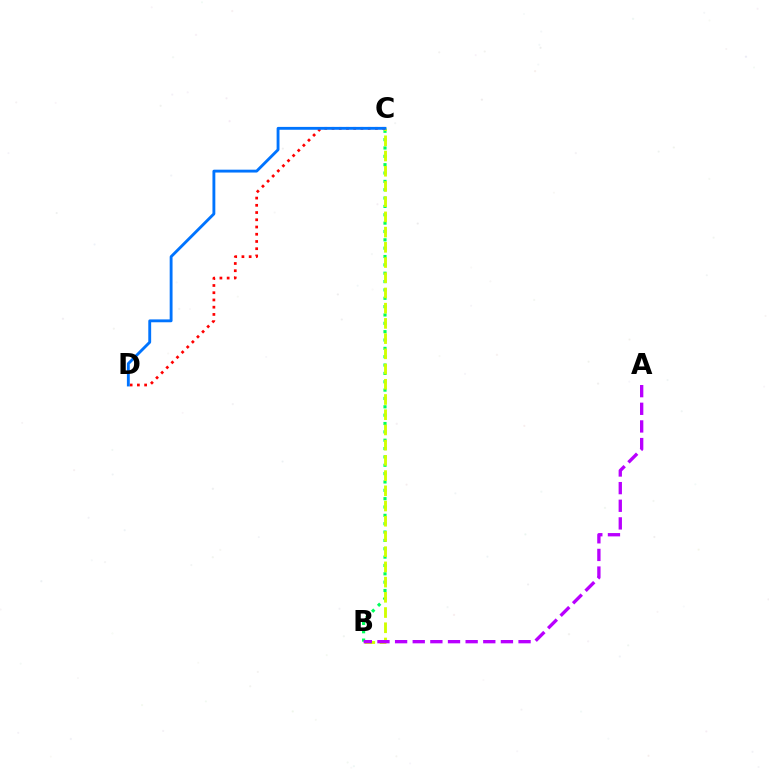{('B', 'C'): [{'color': '#00ff5c', 'line_style': 'dotted', 'thickness': 2.27}, {'color': '#d1ff00', 'line_style': 'dashed', 'thickness': 2.07}], ('C', 'D'): [{'color': '#ff0000', 'line_style': 'dotted', 'thickness': 1.97}, {'color': '#0074ff', 'line_style': 'solid', 'thickness': 2.06}], ('A', 'B'): [{'color': '#b900ff', 'line_style': 'dashed', 'thickness': 2.4}]}